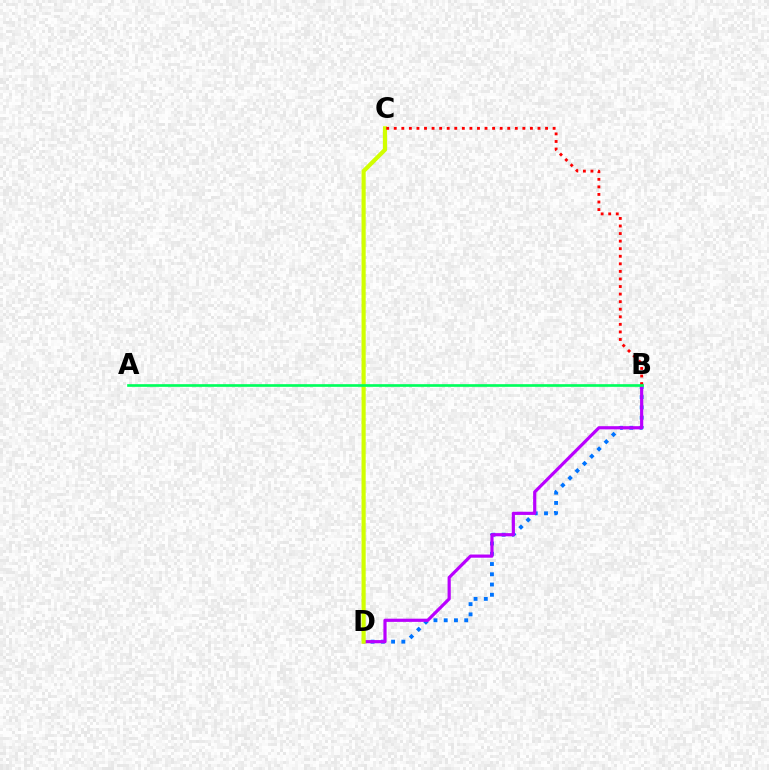{('B', 'D'): [{'color': '#0074ff', 'line_style': 'dotted', 'thickness': 2.78}, {'color': '#b900ff', 'line_style': 'solid', 'thickness': 2.3}], ('C', 'D'): [{'color': '#d1ff00', 'line_style': 'solid', 'thickness': 2.99}], ('B', 'C'): [{'color': '#ff0000', 'line_style': 'dotted', 'thickness': 2.06}], ('A', 'B'): [{'color': '#00ff5c', 'line_style': 'solid', 'thickness': 1.92}]}